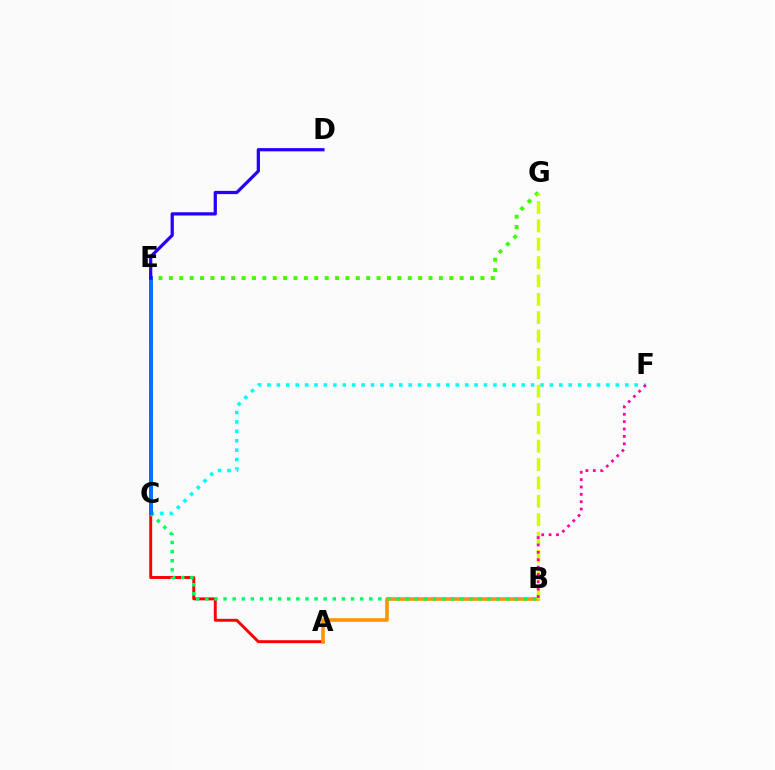{('C', 'F'): [{'color': '#00fff6', 'line_style': 'dotted', 'thickness': 2.56}], ('A', 'C'): [{'color': '#ff0000', 'line_style': 'solid', 'thickness': 2.11}], ('C', 'E'): [{'color': '#b900ff', 'line_style': 'dotted', 'thickness': 2.82}, {'color': '#0074ff', 'line_style': 'solid', 'thickness': 2.84}], ('E', 'G'): [{'color': '#3dff00', 'line_style': 'dotted', 'thickness': 2.82}], ('A', 'B'): [{'color': '#ff9400', 'line_style': 'solid', 'thickness': 2.59}], ('B', 'C'): [{'color': '#00ff5c', 'line_style': 'dotted', 'thickness': 2.47}], ('B', 'G'): [{'color': '#d1ff00', 'line_style': 'dashed', 'thickness': 2.49}], ('D', 'E'): [{'color': '#2500ff', 'line_style': 'solid', 'thickness': 2.33}], ('B', 'F'): [{'color': '#ff00ac', 'line_style': 'dotted', 'thickness': 2.0}]}